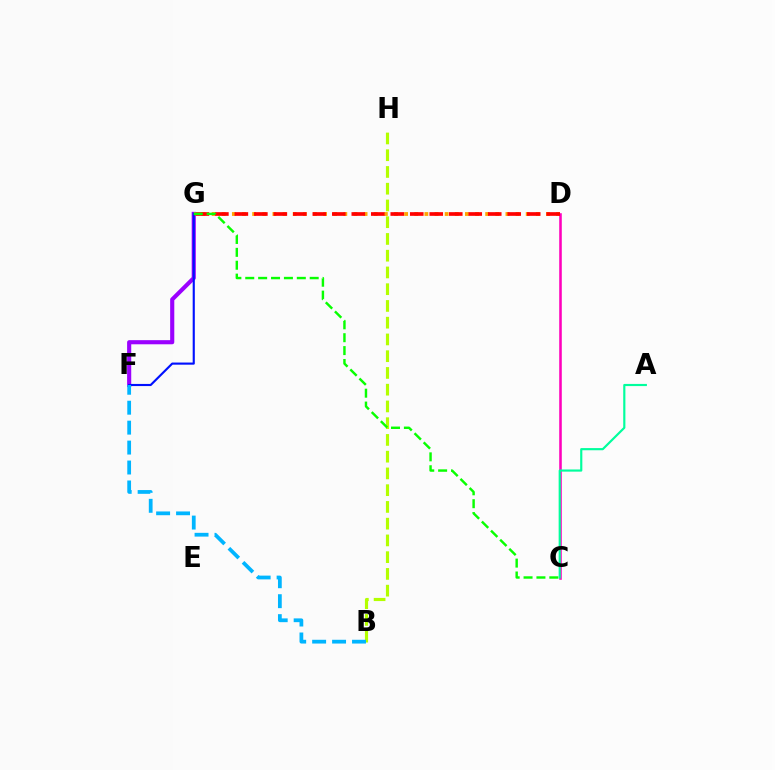{('F', 'G'): [{'color': '#9b00ff', 'line_style': 'solid', 'thickness': 2.97}, {'color': '#0010ff', 'line_style': 'solid', 'thickness': 1.54}], ('D', 'G'): [{'color': '#ffa500', 'line_style': 'dotted', 'thickness': 2.75}, {'color': '#ff0000', 'line_style': 'dashed', 'thickness': 2.65}], ('B', 'H'): [{'color': '#b3ff00', 'line_style': 'dashed', 'thickness': 2.28}], ('C', 'D'): [{'color': '#ff00bd', 'line_style': 'solid', 'thickness': 1.84}], ('B', 'F'): [{'color': '#00b5ff', 'line_style': 'dashed', 'thickness': 2.71}], ('A', 'C'): [{'color': '#00ff9d', 'line_style': 'solid', 'thickness': 1.56}], ('C', 'G'): [{'color': '#08ff00', 'line_style': 'dashed', 'thickness': 1.75}]}